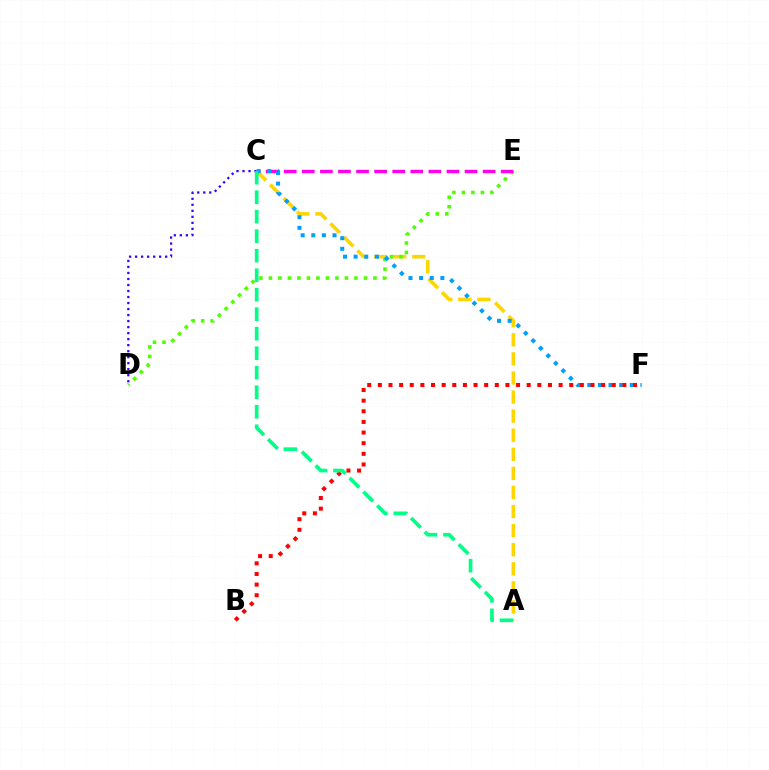{('C', 'D'): [{'color': '#3700ff', 'line_style': 'dotted', 'thickness': 1.63}], ('A', 'C'): [{'color': '#ffd500', 'line_style': 'dashed', 'thickness': 2.59}, {'color': '#00ff86', 'line_style': 'dashed', 'thickness': 2.65}], ('D', 'E'): [{'color': '#4fff00', 'line_style': 'dotted', 'thickness': 2.58}], ('C', 'E'): [{'color': '#ff00ed', 'line_style': 'dashed', 'thickness': 2.46}], ('C', 'F'): [{'color': '#009eff', 'line_style': 'dotted', 'thickness': 2.89}], ('B', 'F'): [{'color': '#ff0000', 'line_style': 'dotted', 'thickness': 2.89}]}